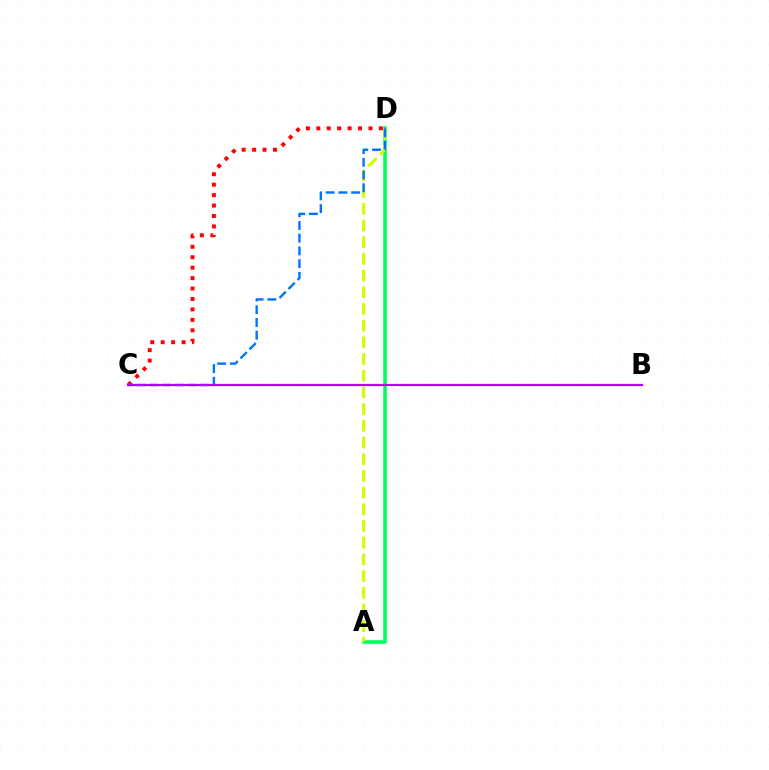{('A', 'D'): [{'color': '#00ff5c', 'line_style': 'solid', 'thickness': 2.56}, {'color': '#d1ff00', 'line_style': 'dashed', 'thickness': 2.27}], ('C', 'D'): [{'color': '#ff0000', 'line_style': 'dotted', 'thickness': 2.84}, {'color': '#0074ff', 'line_style': 'dashed', 'thickness': 1.73}], ('B', 'C'): [{'color': '#b900ff', 'line_style': 'solid', 'thickness': 1.59}]}